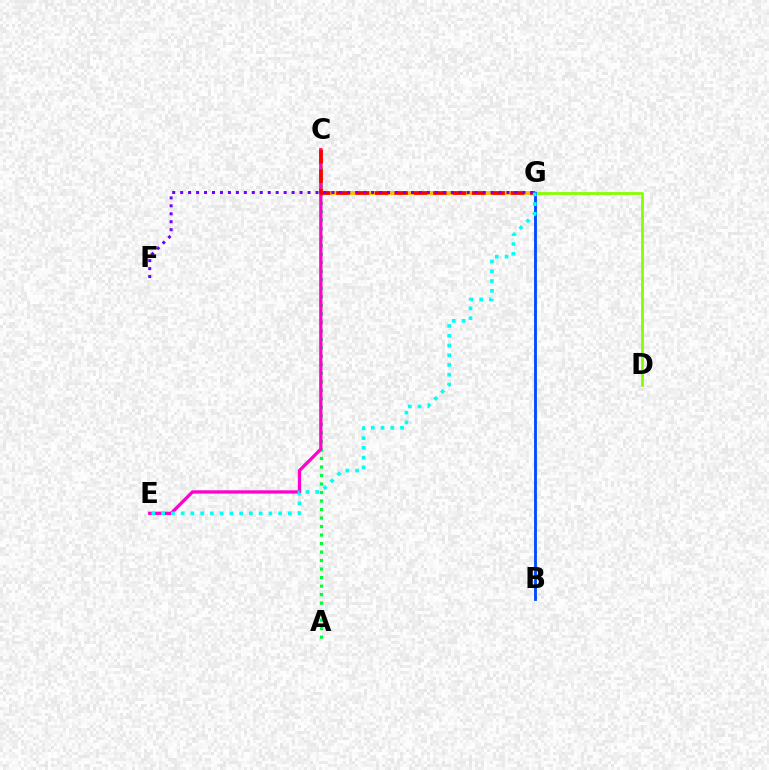{('D', 'G'): [{'color': '#84ff00', 'line_style': 'solid', 'thickness': 2.0}], ('C', 'G'): [{'color': '#ffbd00', 'line_style': 'solid', 'thickness': 2.79}, {'color': '#ff0000', 'line_style': 'dashed', 'thickness': 2.63}], ('A', 'C'): [{'color': '#00ff39', 'line_style': 'dotted', 'thickness': 2.31}], ('C', 'E'): [{'color': '#ff00cf', 'line_style': 'solid', 'thickness': 2.36}], ('F', 'G'): [{'color': '#7200ff', 'line_style': 'dotted', 'thickness': 2.16}], ('B', 'G'): [{'color': '#004bff', 'line_style': 'solid', 'thickness': 2.05}], ('E', 'G'): [{'color': '#00fff6', 'line_style': 'dotted', 'thickness': 2.65}]}